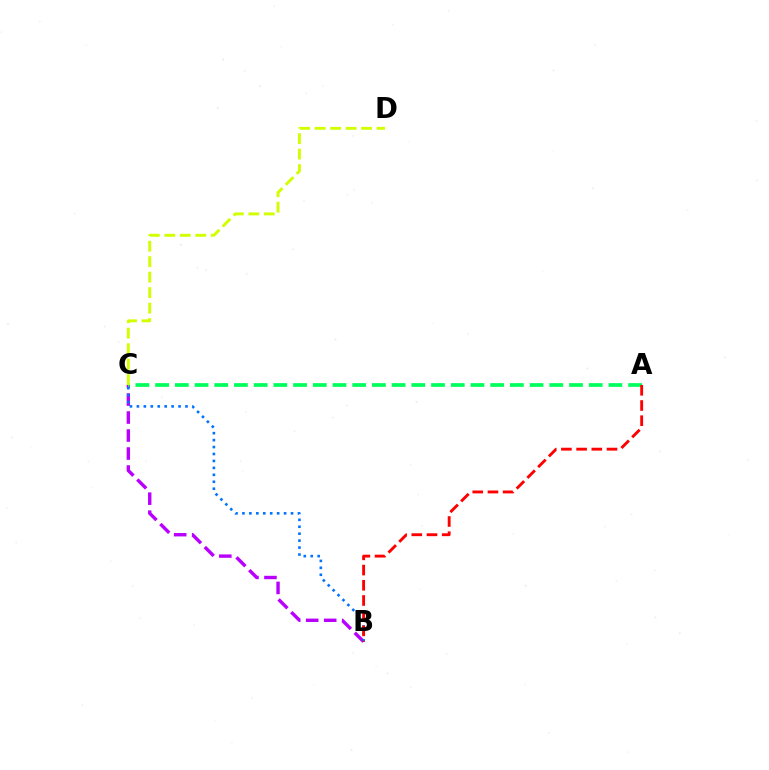{('B', 'C'): [{'color': '#b900ff', 'line_style': 'dashed', 'thickness': 2.44}, {'color': '#0074ff', 'line_style': 'dotted', 'thickness': 1.89}], ('A', 'C'): [{'color': '#00ff5c', 'line_style': 'dashed', 'thickness': 2.68}], ('C', 'D'): [{'color': '#d1ff00', 'line_style': 'dashed', 'thickness': 2.1}], ('A', 'B'): [{'color': '#ff0000', 'line_style': 'dashed', 'thickness': 2.06}]}